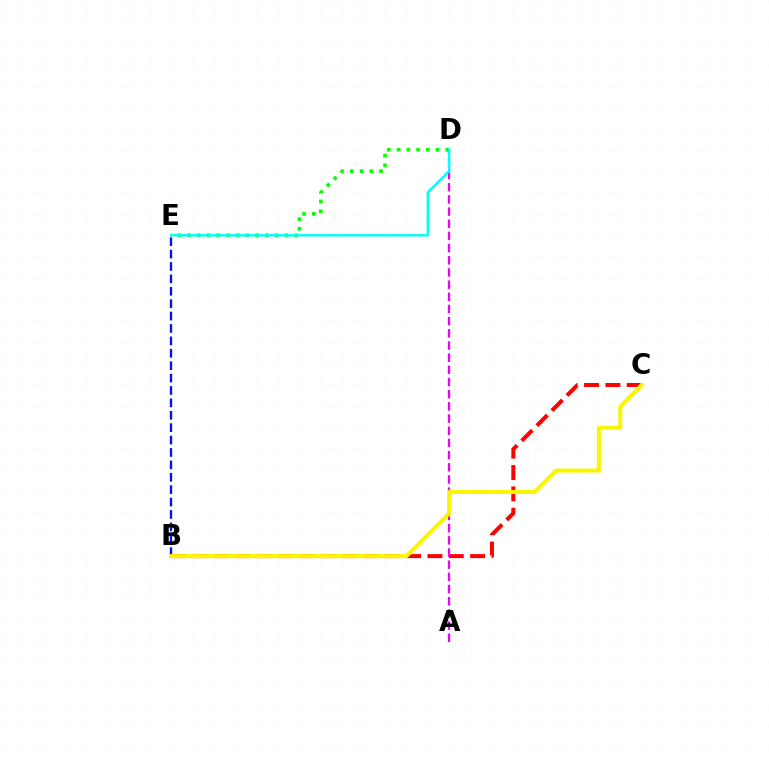{('B', 'E'): [{'color': '#0010ff', 'line_style': 'dashed', 'thickness': 1.68}], ('B', 'C'): [{'color': '#ff0000', 'line_style': 'dashed', 'thickness': 2.9}, {'color': '#fcf500', 'line_style': 'solid', 'thickness': 2.9}], ('D', 'E'): [{'color': '#08ff00', 'line_style': 'dotted', 'thickness': 2.65}, {'color': '#00fff6', 'line_style': 'solid', 'thickness': 1.72}], ('A', 'D'): [{'color': '#ee00ff', 'line_style': 'dashed', 'thickness': 1.65}]}